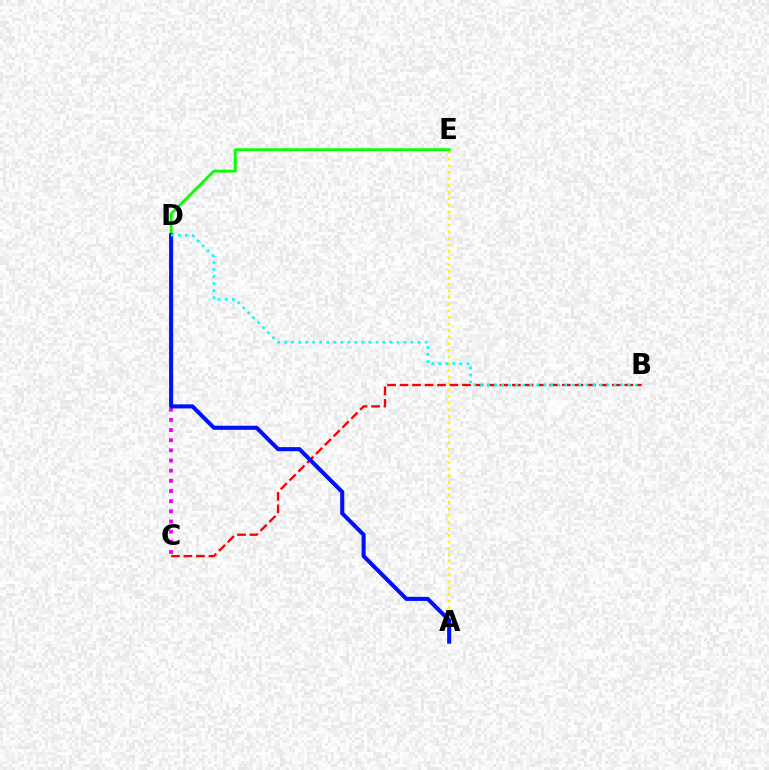{('A', 'E'): [{'color': '#fcf500', 'line_style': 'dotted', 'thickness': 1.79}], ('C', 'D'): [{'color': '#ee00ff', 'line_style': 'dotted', 'thickness': 2.76}], ('D', 'E'): [{'color': '#08ff00', 'line_style': 'solid', 'thickness': 2.05}], ('B', 'C'): [{'color': '#ff0000', 'line_style': 'dashed', 'thickness': 1.7}], ('A', 'D'): [{'color': '#0010ff', 'line_style': 'solid', 'thickness': 2.93}], ('B', 'D'): [{'color': '#00fff6', 'line_style': 'dotted', 'thickness': 1.91}]}